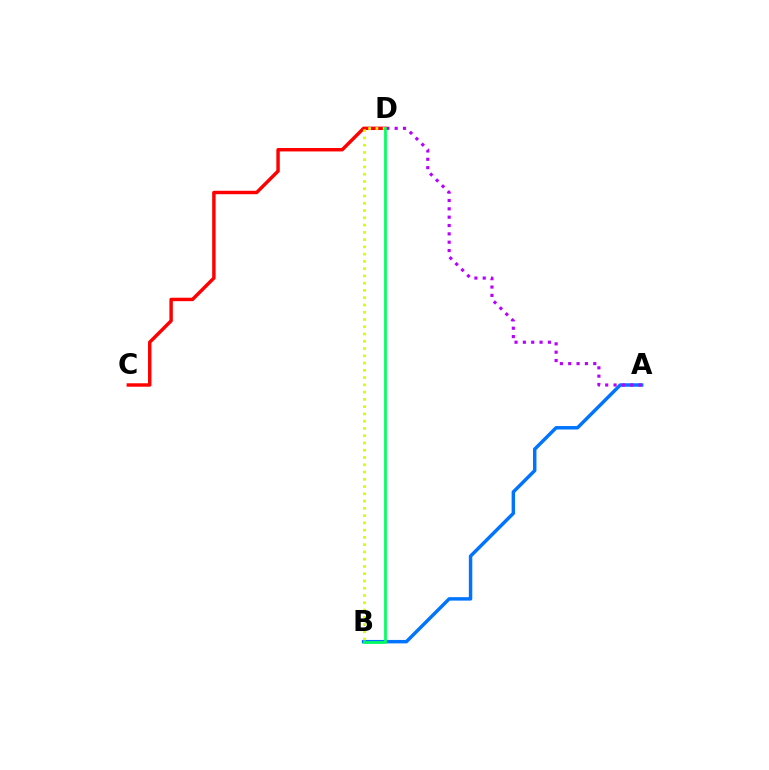{('A', 'B'): [{'color': '#0074ff', 'line_style': 'solid', 'thickness': 2.48}], ('A', 'D'): [{'color': '#b900ff', 'line_style': 'dotted', 'thickness': 2.27}], ('C', 'D'): [{'color': '#ff0000', 'line_style': 'solid', 'thickness': 2.47}], ('B', 'D'): [{'color': '#d1ff00', 'line_style': 'dotted', 'thickness': 1.97}, {'color': '#00ff5c', 'line_style': 'solid', 'thickness': 1.96}]}